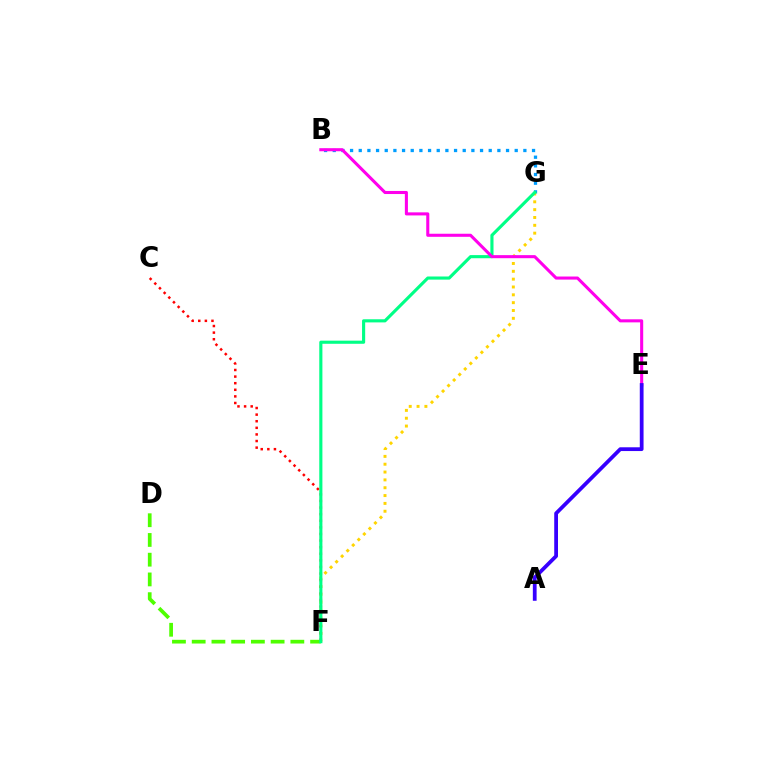{('B', 'G'): [{'color': '#009eff', 'line_style': 'dotted', 'thickness': 2.35}], ('F', 'G'): [{'color': '#ffd500', 'line_style': 'dotted', 'thickness': 2.13}, {'color': '#00ff86', 'line_style': 'solid', 'thickness': 2.25}], ('C', 'F'): [{'color': '#ff0000', 'line_style': 'dotted', 'thickness': 1.79}], ('D', 'F'): [{'color': '#4fff00', 'line_style': 'dashed', 'thickness': 2.68}], ('B', 'E'): [{'color': '#ff00ed', 'line_style': 'solid', 'thickness': 2.21}], ('A', 'E'): [{'color': '#3700ff', 'line_style': 'solid', 'thickness': 2.71}]}